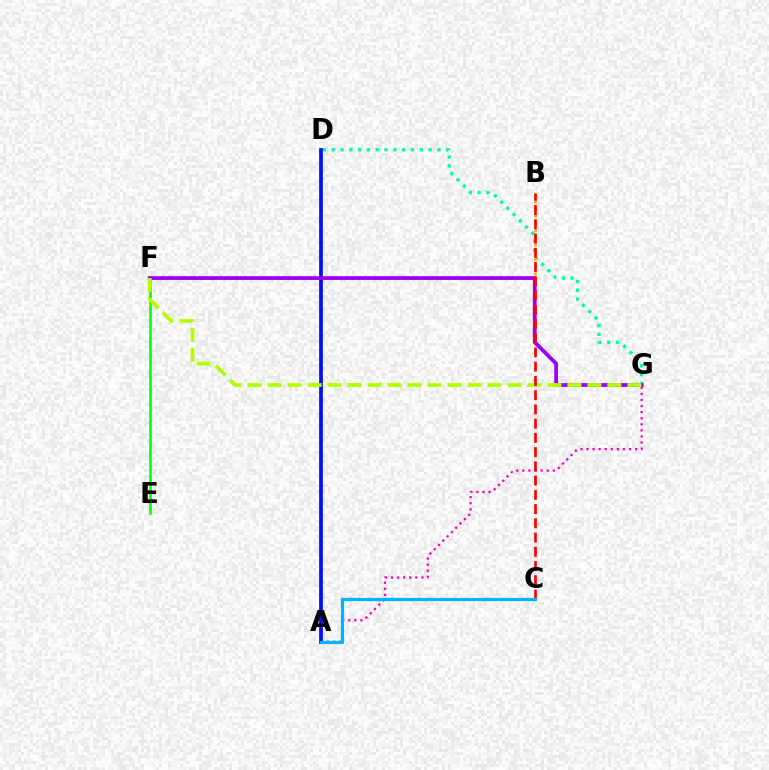{('D', 'G'): [{'color': '#00ff9d', 'line_style': 'dotted', 'thickness': 2.39}], ('A', 'G'): [{'color': '#ff00bd', 'line_style': 'dotted', 'thickness': 1.65}], ('E', 'F'): [{'color': '#08ff00', 'line_style': 'solid', 'thickness': 1.87}], ('B', 'F'): [{'color': '#ffa500', 'line_style': 'dotted', 'thickness': 1.95}], ('A', 'D'): [{'color': '#0010ff', 'line_style': 'solid', 'thickness': 2.7}], ('F', 'G'): [{'color': '#9b00ff', 'line_style': 'solid', 'thickness': 2.72}, {'color': '#b3ff00', 'line_style': 'dashed', 'thickness': 2.72}], ('B', 'C'): [{'color': '#ff0000', 'line_style': 'dashed', 'thickness': 1.93}], ('A', 'C'): [{'color': '#00b5ff', 'line_style': 'solid', 'thickness': 2.33}]}